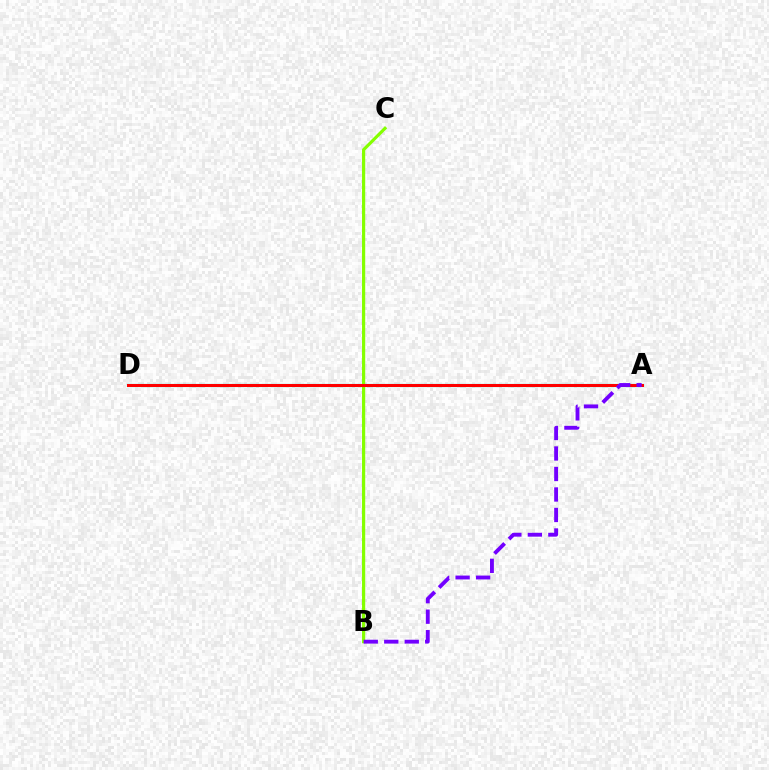{('A', 'D'): [{'color': '#00fff6', 'line_style': 'solid', 'thickness': 2.29}, {'color': '#ff0000', 'line_style': 'solid', 'thickness': 2.19}], ('B', 'C'): [{'color': '#84ff00', 'line_style': 'solid', 'thickness': 2.29}], ('A', 'B'): [{'color': '#7200ff', 'line_style': 'dashed', 'thickness': 2.78}]}